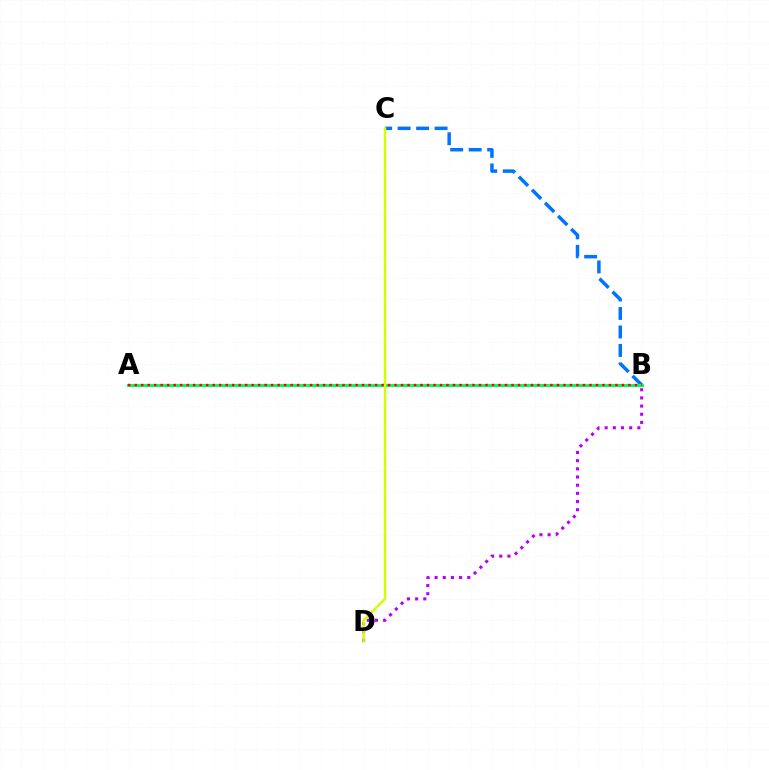{('B', 'C'): [{'color': '#0074ff', 'line_style': 'dashed', 'thickness': 2.51}], ('B', 'D'): [{'color': '#b900ff', 'line_style': 'dotted', 'thickness': 2.22}], ('A', 'B'): [{'color': '#00ff5c', 'line_style': 'solid', 'thickness': 2.15}, {'color': '#ff0000', 'line_style': 'dotted', 'thickness': 1.76}], ('C', 'D'): [{'color': '#d1ff00', 'line_style': 'solid', 'thickness': 1.76}]}